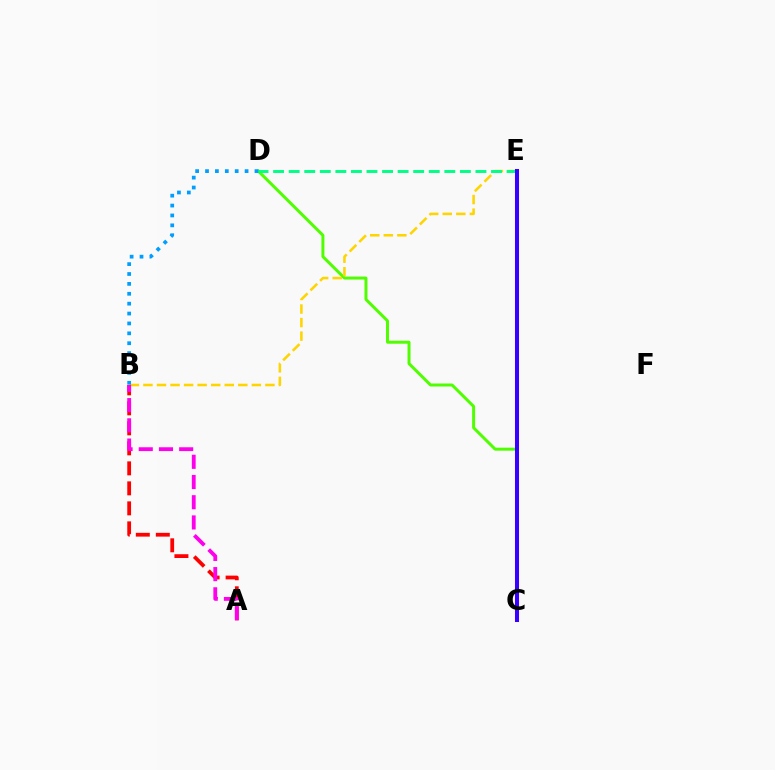{('C', 'D'): [{'color': '#4fff00', 'line_style': 'solid', 'thickness': 2.15}], ('B', 'E'): [{'color': '#ffd500', 'line_style': 'dashed', 'thickness': 1.84}], ('D', 'E'): [{'color': '#00ff86', 'line_style': 'dashed', 'thickness': 2.11}], ('C', 'E'): [{'color': '#3700ff', 'line_style': 'solid', 'thickness': 2.91}], ('B', 'D'): [{'color': '#009eff', 'line_style': 'dotted', 'thickness': 2.69}], ('A', 'B'): [{'color': '#ff0000', 'line_style': 'dashed', 'thickness': 2.72}, {'color': '#ff00ed', 'line_style': 'dashed', 'thickness': 2.75}]}